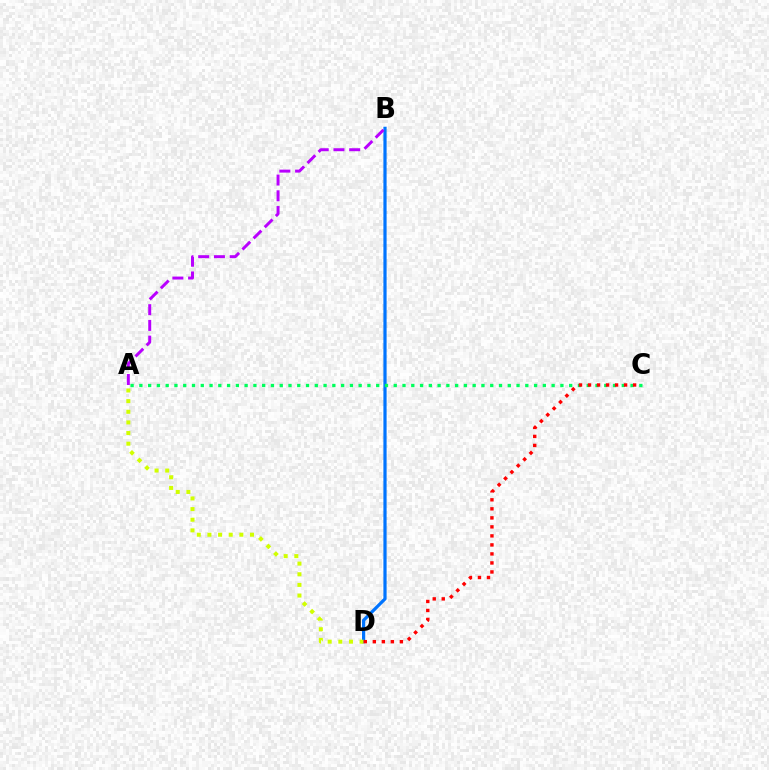{('B', 'D'): [{'color': '#0074ff', 'line_style': 'solid', 'thickness': 2.31}], ('A', 'D'): [{'color': '#d1ff00', 'line_style': 'dotted', 'thickness': 2.89}], ('A', 'B'): [{'color': '#b900ff', 'line_style': 'dashed', 'thickness': 2.14}], ('A', 'C'): [{'color': '#00ff5c', 'line_style': 'dotted', 'thickness': 2.38}], ('C', 'D'): [{'color': '#ff0000', 'line_style': 'dotted', 'thickness': 2.45}]}